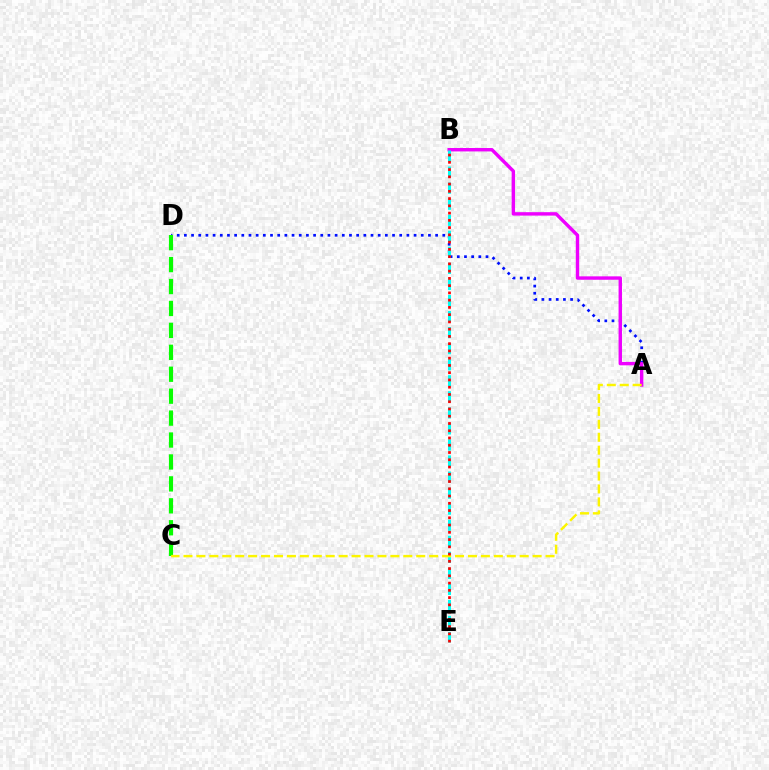{('A', 'D'): [{'color': '#0010ff', 'line_style': 'dotted', 'thickness': 1.95}], ('A', 'B'): [{'color': '#ee00ff', 'line_style': 'solid', 'thickness': 2.46}], ('B', 'E'): [{'color': '#00fff6', 'line_style': 'dashed', 'thickness': 2.18}, {'color': '#ff0000', 'line_style': 'dotted', 'thickness': 1.97}], ('C', 'D'): [{'color': '#08ff00', 'line_style': 'dashed', 'thickness': 2.98}], ('A', 'C'): [{'color': '#fcf500', 'line_style': 'dashed', 'thickness': 1.76}]}